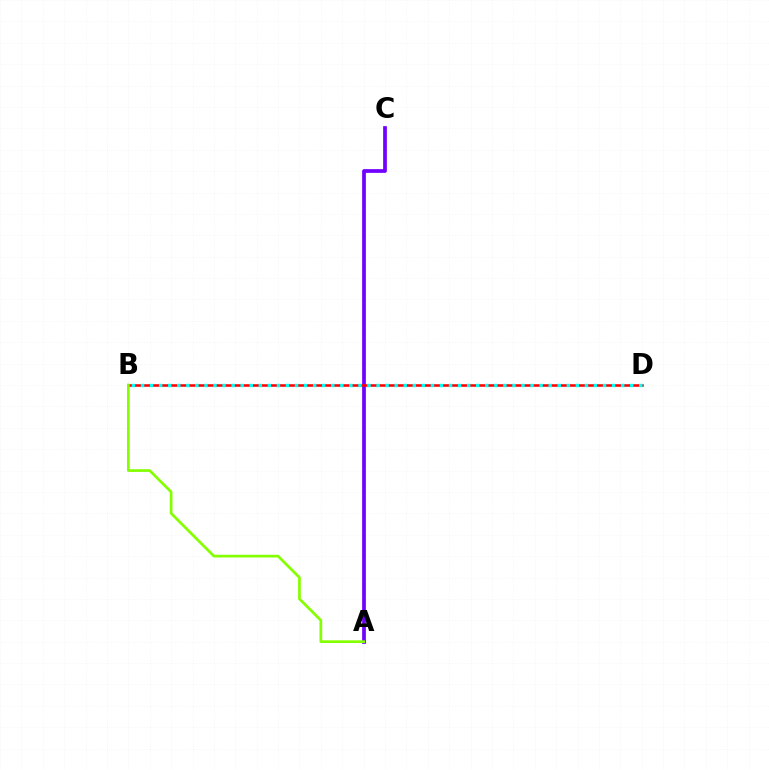{('A', 'C'): [{'color': '#7200ff', 'line_style': 'solid', 'thickness': 2.68}], ('B', 'D'): [{'color': '#ff0000', 'line_style': 'solid', 'thickness': 1.84}, {'color': '#00fff6', 'line_style': 'dotted', 'thickness': 2.46}], ('A', 'B'): [{'color': '#84ff00', 'line_style': 'solid', 'thickness': 1.95}]}